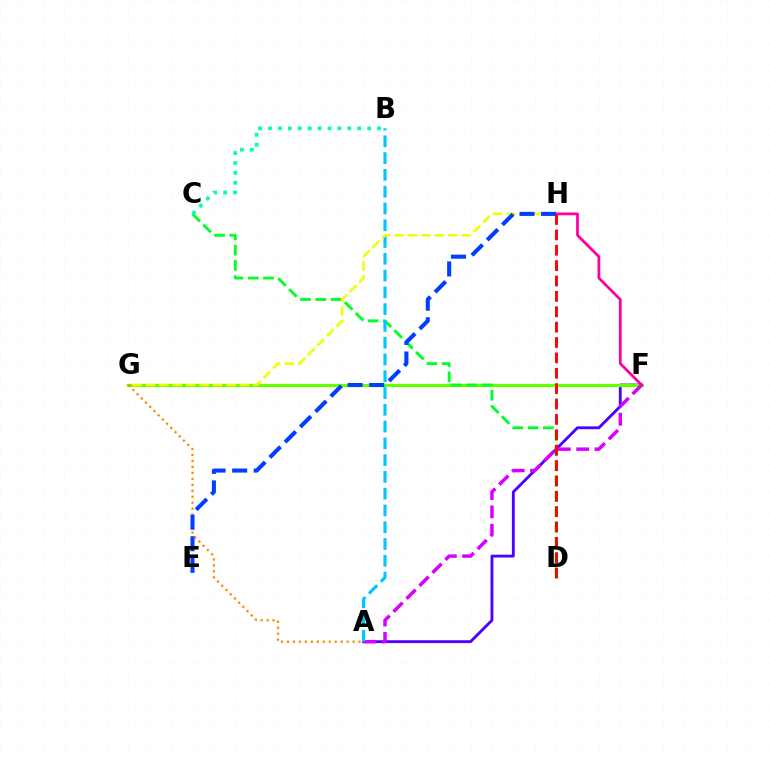{('A', 'F'): [{'color': '#4f00ff', 'line_style': 'solid', 'thickness': 2.07}, {'color': '#d600ff', 'line_style': 'dashed', 'thickness': 2.49}], ('F', 'G'): [{'color': '#66ff00', 'line_style': 'solid', 'thickness': 2.3}], ('C', 'D'): [{'color': '#00ff27', 'line_style': 'dashed', 'thickness': 2.08}], ('A', 'B'): [{'color': '#00c7ff', 'line_style': 'dashed', 'thickness': 2.28}], ('F', 'H'): [{'color': '#ff00a0', 'line_style': 'solid', 'thickness': 1.99}], ('A', 'G'): [{'color': '#ff8800', 'line_style': 'dotted', 'thickness': 1.62}], ('G', 'H'): [{'color': '#eeff00', 'line_style': 'dashed', 'thickness': 1.82}], ('E', 'H'): [{'color': '#003fff', 'line_style': 'dashed', 'thickness': 2.93}], ('B', 'C'): [{'color': '#00ffaf', 'line_style': 'dotted', 'thickness': 2.69}], ('D', 'H'): [{'color': '#ff0000', 'line_style': 'dashed', 'thickness': 2.09}]}